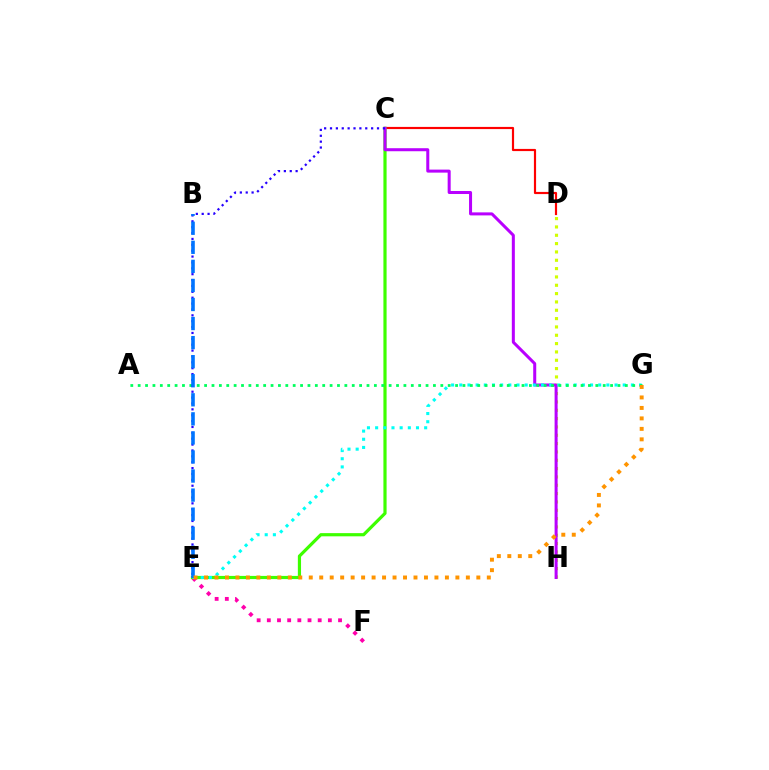{('D', 'H'): [{'color': '#d1ff00', 'line_style': 'dotted', 'thickness': 2.26}], ('C', 'D'): [{'color': '#ff0000', 'line_style': 'solid', 'thickness': 1.57}], ('E', 'F'): [{'color': '#ff00ac', 'line_style': 'dotted', 'thickness': 2.76}], ('C', 'E'): [{'color': '#3dff00', 'line_style': 'solid', 'thickness': 2.3}, {'color': '#2500ff', 'line_style': 'dotted', 'thickness': 1.6}], ('C', 'H'): [{'color': '#b900ff', 'line_style': 'solid', 'thickness': 2.18}], ('E', 'G'): [{'color': '#00fff6', 'line_style': 'dotted', 'thickness': 2.22}, {'color': '#ff9400', 'line_style': 'dotted', 'thickness': 2.85}], ('A', 'G'): [{'color': '#00ff5c', 'line_style': 'dotted', 'thickness': 2.01}], ('B', 'E'): [{'color': '#0074ff', 'line_style': 'dashed', 'thickness': 2.59}]}